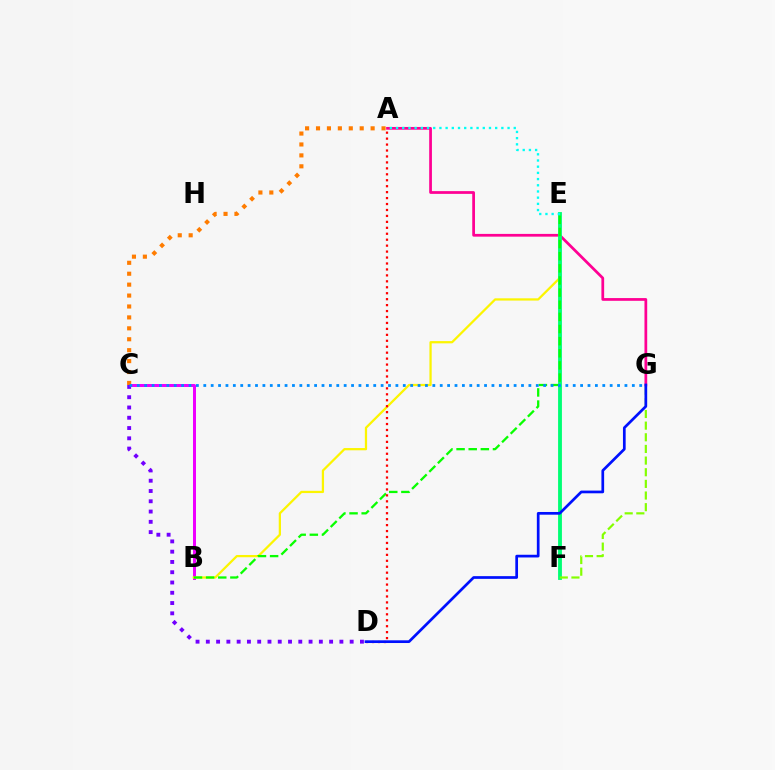{('B', 'C'): [{'color': '#ee00ff', 'line_style': 'solid', 'thickness': 2.16}], ('C', 'D'): [{'color': '#7200ff', 'line_style': 'dotted', 'thickness': 2.79}], ('A', 'G'): [{'color': '#ff0094', 'line_style': 'solid', 'thickness': 1.97}], ('A', 'C'): [{'color': '#ff7c00', 'line_style': 'dotted', 'thickness': 2.97}], ('B', 'E'): [{'color': '#fcf500', 'line_style': 'solid', 'thickness': 1.62}, {'color': '#08ff00', 'line_style': 'dashed', 'thickness': 1.65}], ('E', 'F'): [{'color': '#00ff74', 'line_style': 'solid', 'thickness': 2.76}], ('F', 'G'): [{'color': '#84ff00', 'line_style': 'dashed', 'thickness': 1.58}], ('A', 'D'): [{'color': '#ff0000', 'line_style': 'dotted', 'thickness': 1.62}], ('C', 'G'): [{'color': '#008cff', 'line_style': 'dotted', 'thickness': 2.01}], ('A', 'E'): [{'color': '#00fff6', 'line_style': 'dotted', 'thickness': 1.68}], ('D', 'G'): [{'color': '#0010ff', 'line_style': 'solid', 'thickness': 1.95}]}